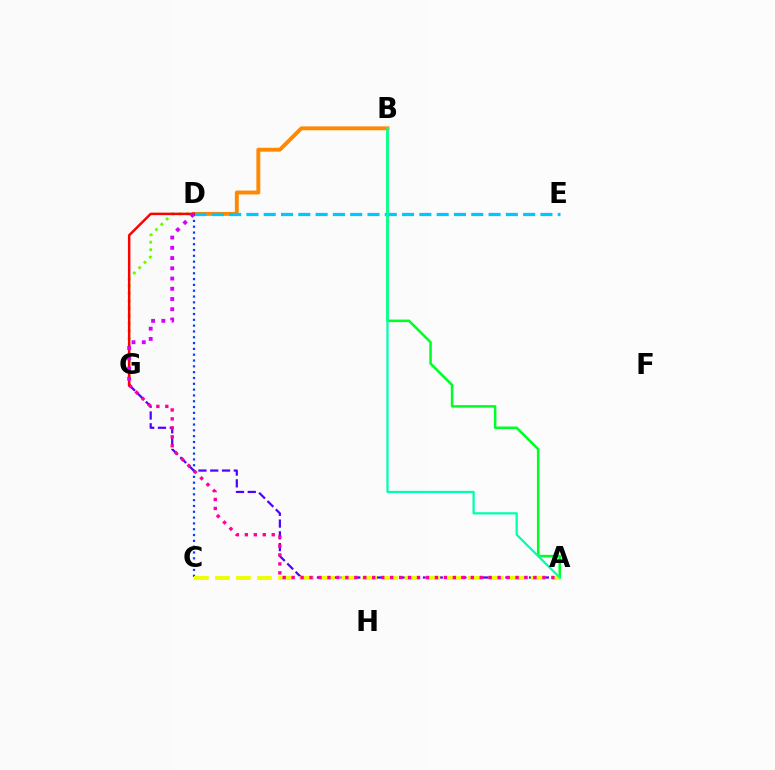{('A', 'G'): [{'color': '#4f00ff', 'line_style': 'dashed', 'thickness': 1.6}, {'color': '#ff00a0', 'line_style': 'dotted', 'thickness': 2.43}], ('A', 'B'): [{'color': '#00ff27', 'line_style': 'solid', 'thickness': 1.83}, {'color': '#00ffaf', 'line_style': 'solid', 'thickness': 1.62}], ('B', 'D'): [{'color': '#ff8800', 'line_style': 'solid', 'thickness': 2.81}], ('D', 'G'): [{'color': '#66ff00', 'line_style': 'dotted', 'thickness': 2.04}, {'color': '#ff0000', 'line_style': 'solid', 'thickness': 1.78}, {'color': '#d600ff', 'line_style': 'dotted', 'thickness': 2.78}], ('C', 'D'): [{'color': '#003fff', 'line_style': 'dotted', 'thickness': 1.58}], ('D', 'E'): [{'color': '#00c7ff', 'line_style': 'dashed', 'thickness': 2.35}], ('A', 'C'): [{'color': '#eeff00', 'line_style': 'dashed', 'thickness': 2.86}]}